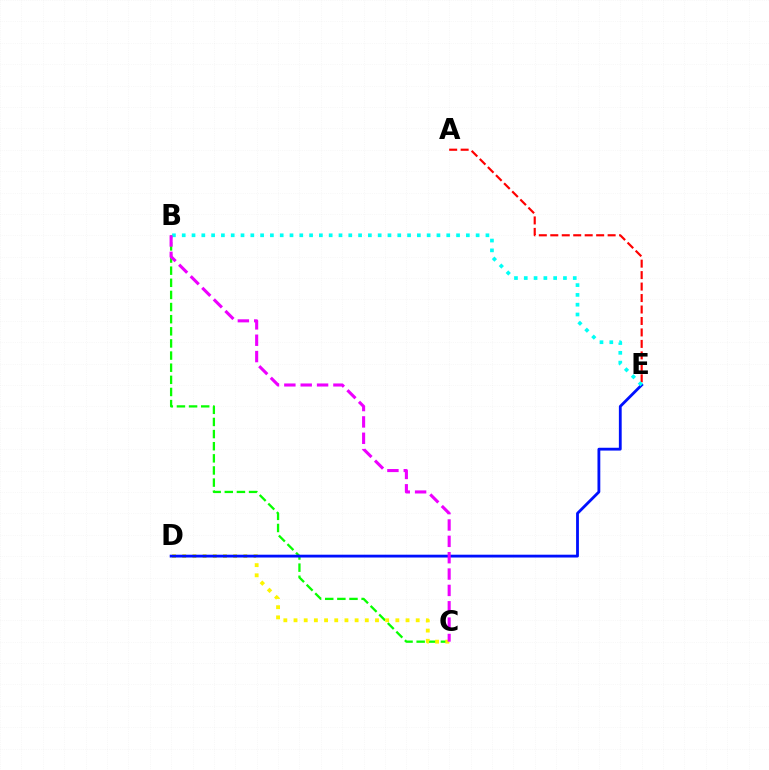{('B', 'C'): [{'color': '#08ff00', 'line_style': 'dashed', 'thickness': 1.65}, {'color': '#ee00ff', 'line_style': 'dashed', 'thickness': 2.22}], ('C', 'D'): [{'color': '#fcf500', 'line_style': 'dotted', 'thickness': 2.77}], ('A', 'E'): [{'color': '#ff0000', 'line_style': 'dashed', 'thickness': 1.56}], ('D', 'E'): [{'color': '#0010ff', 'line_style': 'solid', 'thickness': 2.03}], ('B', 'E'): [{'color': '#00fff6', 'line_style': 'dotted', 'thickness': 2.66}]}